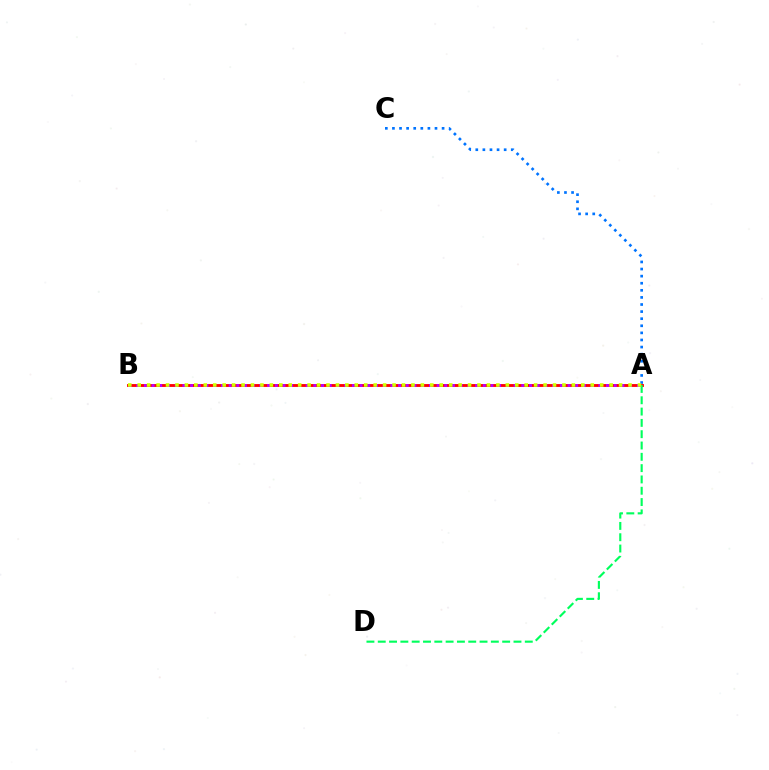{('A', 'B'): [{'color': '#ff0000', 'line_style': 'solid', 'thickness': 2.05}, {'color': '#b900ff', 'line_style': 'dotted', 'thickness': 2.09}, {'color': '#d1ff00', 'line_style': 'dotted', 'thickness': 2.56}], ('A', 'D'): [{'color': '#00ff5c', 'line_style': 'dashed', 'thickness': 1.54}], ('A', 'C'): [{'color': '#0074ff', 'line_style': 'dotted', 'thickness': 1.93}]}